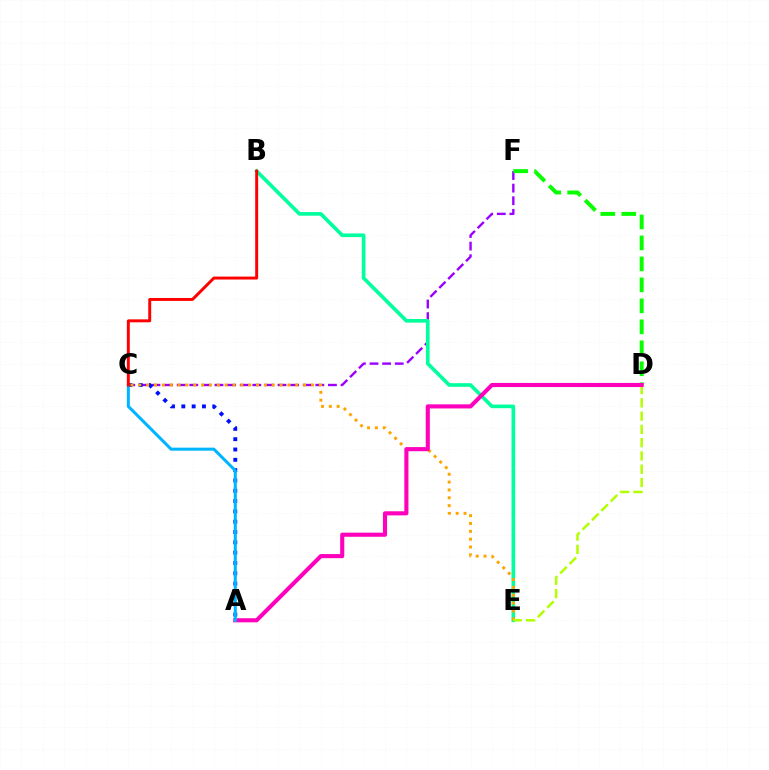{('C', 'F'): [{'color': '#9b00ff', 'line_style': 'dashed', 'thickness': 1.71}], ('A', 'C'): [{'color': '#0010ff', 'line_style': 'dotted', 'thickness': 2.8}, {'color': '#00b5ff', 'line_style': 'solid', 'thickness': 2.19}], ('B', 'E'): [{'color': '#00ff9d', 'line_style': 'solid', 'thickness': 2.62}], ('C', 'E'): [{'color': '#ffa500', 'line_style': 'dotted', 'thickness': 2.13}], ('D', 'E'): [{'color': '#b3ff00', 'line_style': 'dashed', 'thickness': 1.8}], ('D', 'F'): [{'color': '#08ff00', 'line_style': 'dashed', 'thickness': 2.85}], ('A', 'D'): [{'color': '#ff00bd', 'line_style': 'solid', 'thickness': 2.96}], ('B', 'C'): [{'color': '#ff0000', 'line_style': 'solid', 'thickness': 2.12}]}